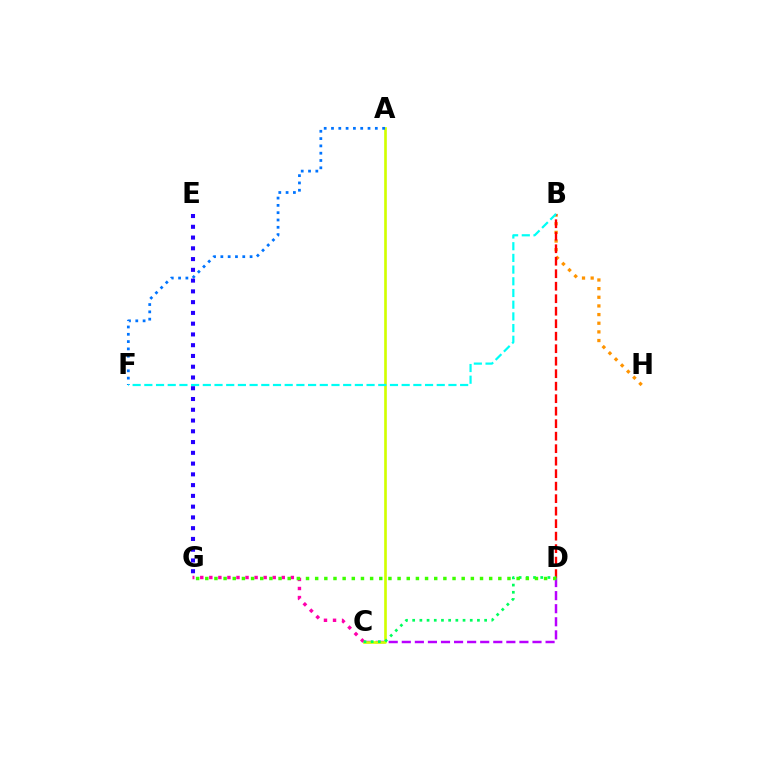{('B', 'H'): [{'color': '#ff9400', 'line_style': 'dotted', 'thickness': 2.35}], ('C', 'D'): [{'color': '#b900ff', 'line_style': 'dashed', 'thickness': 1.78}, {'color': '#00ff5c', 'line_style': 'dotted', 'thickness': 1.96}], ('B', 'D'): [{'color': '#ff0000', 'line_style': 'dashed', 'thickness': 1.7}], ('A', 'C'): [{'color': '#d1ff00', 'line_style': 'solid', 'thickness': 1.91}], ('A', 'F'): [{'color': '#0074ff', 'line_style': 'dotted', 'thickness': 1.98}], ('C', 'G'): [{'color': '#ff00ac', 'line_style': 'dotted', 'thickness': 2.46}], ('B', 'F'): [{'color': '#00fff6', 'line_style': 'dashed', 'thickness': 1.59}], ('D', 'G'): [{'color': '#3dff00', 'line_style': 'dotted', 'thickness': 2.49}], ('E', 'G'): [{'color': '#2500ff', 'line_style': 'dotted', 'thickness': 2.92}]}